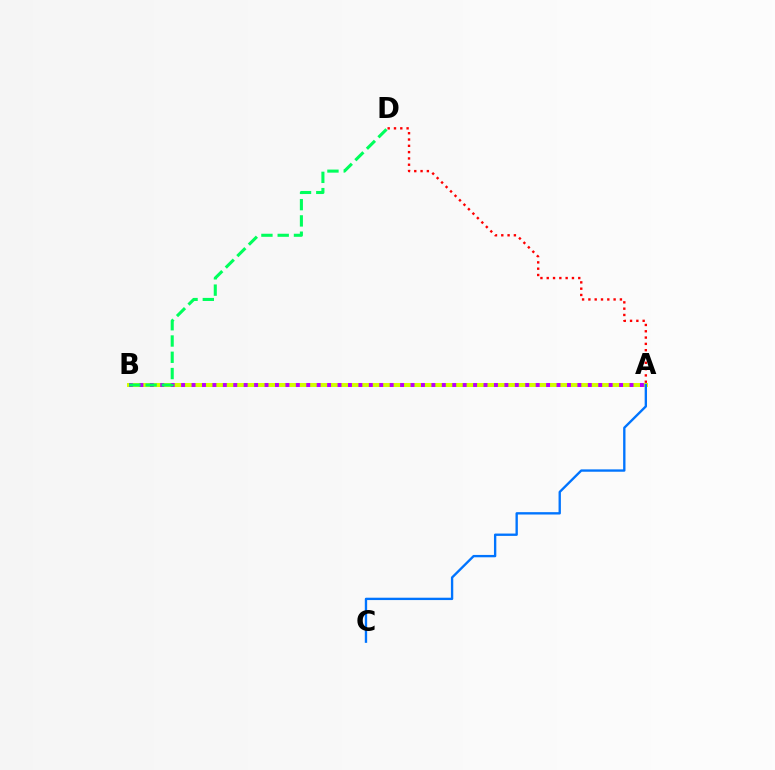{('A', 'B'): [{'color': '#d1ff00', 'line_style': 'solid', 'thickness': 2.88}, {'color': '#b900ff', 'line_style': 'dotted', 'thickness': 2.83}], ('A', 'D'): [{'color': '#ff0000', 'line_style': 'dotted', 'thickness': 1.71}], ('B', 'D'): [{'color': '#00ff5c', 'line_style': 'dashed', 'thickness': 2.21}], ('A', 'C'): [{'color': '#0074ff', 'line_style': 'solid', 'thickness': 1.69}]}